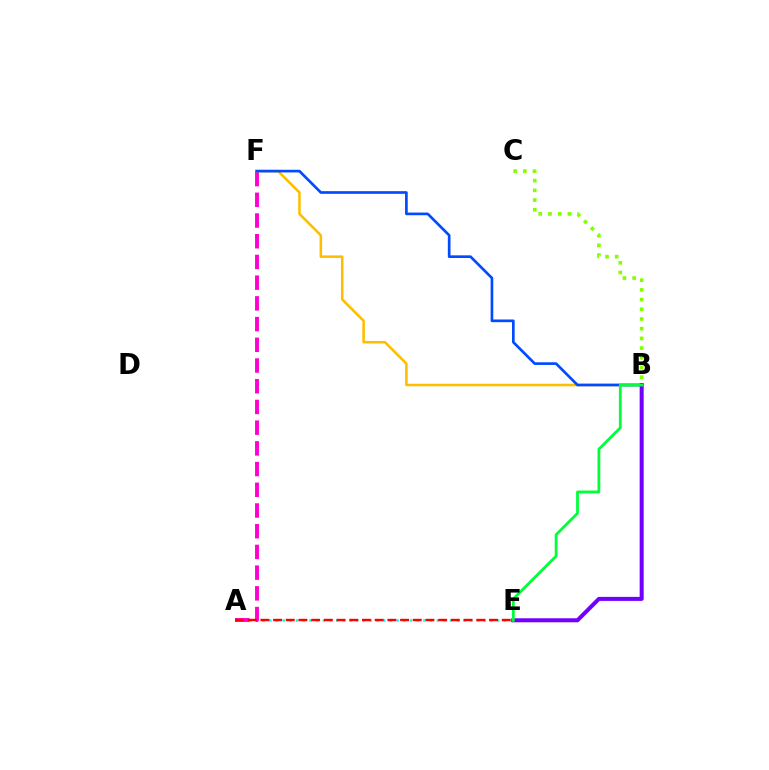{('B', 'C'): [{'color': '#84ff00', 'line_style': 'dotted', 'thickness': 2.63}], ('A', 'E'): [{'color': '#00fff6', 'line_style': 'dotted', 'thickness': 1.82}, {'color': '#ff0000', 'line_style': 'dashed', 'thickness': 1.73}], ('A', 'F'): [{'color': '#ff00cf', 'line_style': 'dashed', 'thickness': 2.81}], ('B', 'F'): [{'color': '#ffbd00', 'line_style': 'solid', 'thickness': 1.82}, {'color': '#004bff', 'line_style': 'solid', 'thickness': 1.92}], ('B', 'E'): [{'color': '#7200ff', 'line_style': 'solid', 'thickness': 2.9}, {'color': '#00ff39', 'line_style': 'solid', 'thickness': 2.01}]}